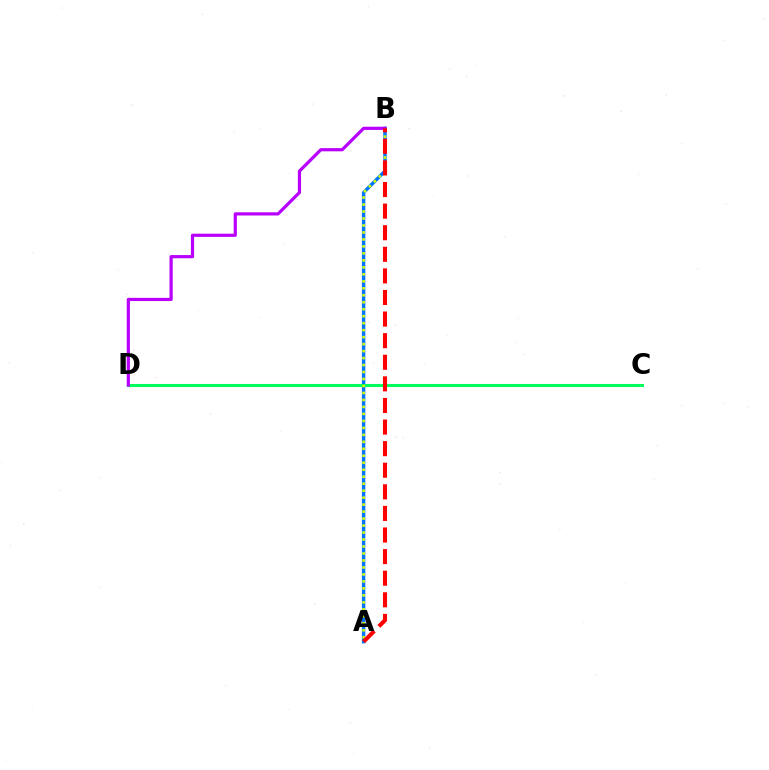{('A', 'B'): [{'color': '#0074ff', 'line_style': 'solid', 'thickness': 2.47}, {'color': '#d1ff00', 'line_style': 'dotted', 'thickness': 1.9}, {'color': '#ff0000', 'line_style': 'dashed', 'thickness': 2.93}], ('C', 'D'): [{'color': '#00ff5c', 'line_style': 'solid', 'thickness': 2.21}], ('B', 'D'): [{'color': '#b900ff', 'line_style': 'solid', 'thickness': 2.3}]}